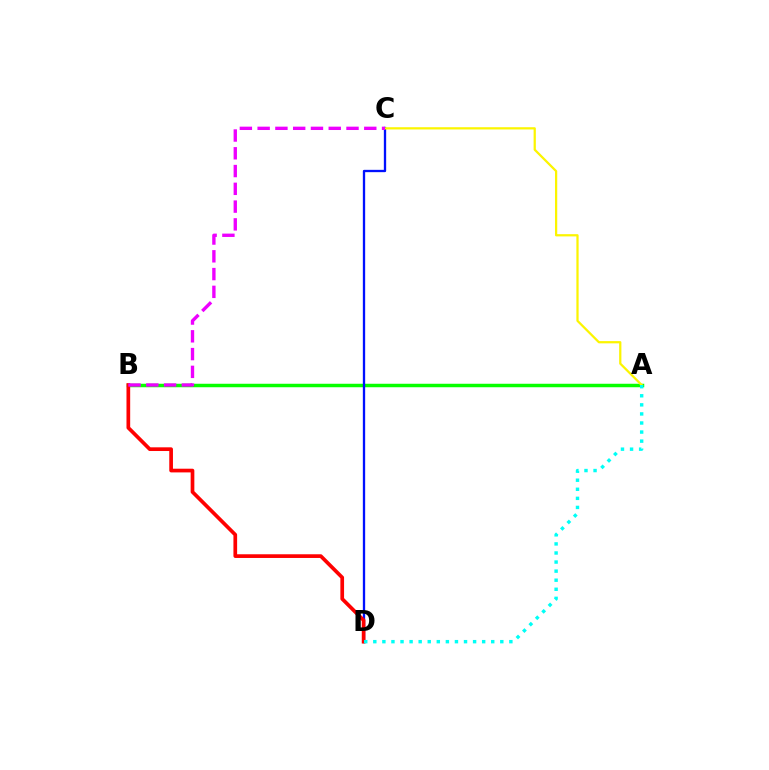{('A', 'B'): [{'color': '#08ff00', 'line_style': 'solid', 'thickness': 2.51}], ('C', 'D'): [{'color': '#0010ff', 'line_style': 'solid', 'thickness': 1.67}], ('A', 'C'): [{'color': '#fcf500', 'line_style': 'solid', 'thickness': 1.61}], ('B', 'D'): [{'color': '#ff0000', 'line_style': 'solid', 'thickness': 2.66}], ('A', 'D'): [{'color': '#00fff6', 'line_style': 'dotted', 'thickness': 2.46}], ('B', 'C'): [{'color': '#ee00ff', 'line_style': 'dashed', 'thickness': 2.41}]}